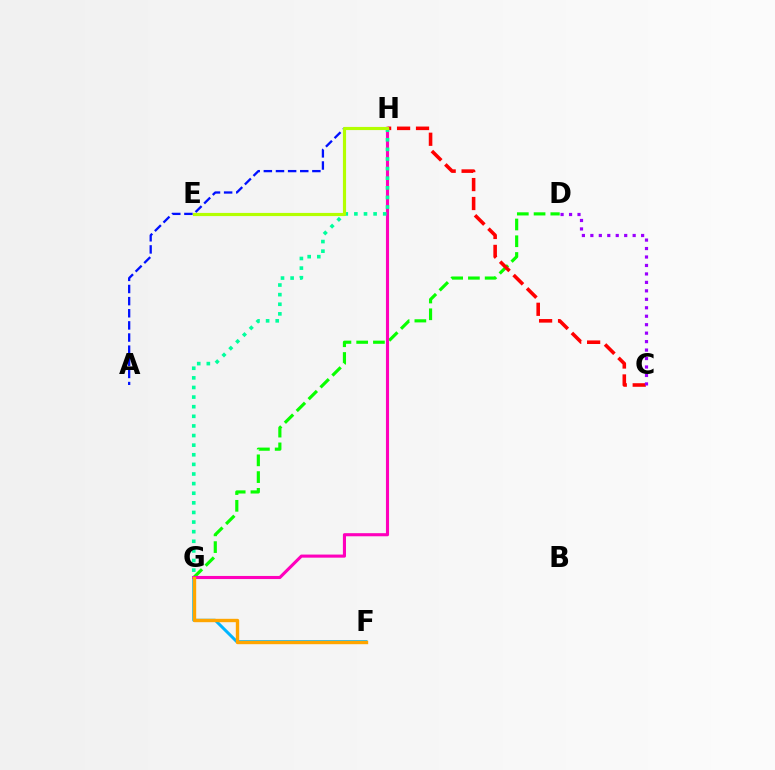{('D', 'G'): [{'color': '#08ff00', 'line_style': 'dashed', 'thickness': 2.28}], ('A', 'H'): [{'color': '#0010ff', 'line_style': 'dashed', 'thickness': 1.65}], ('C', 'H'): [{'color': '#ff0000', 'line_style': 'dashed', 'thickness': 2.57}], ('F', 'G'): [{'color': '#00b5ff', 'line_style': 'solid', 'thickness': 2.16}, {'color': '#ffa500', 'line_style': 'solid', 'thickness': 2.43}], ('G', 'H'): [{'color': '#ff00bd', 'line_style': 'solid', 'thickness': 2.23}, {'color': '#00ff9d', 'line_style': 'dotted', 'thickness': 2.61}], ('C', 'D'): [{'color': '#9b00ff', 'line_style': 'dotted', 'thickness': 2.3}], ('E', 'H'): [{'color': '#b3ff00', 'line_style': 'solid', 'thickness': 2.27}]}